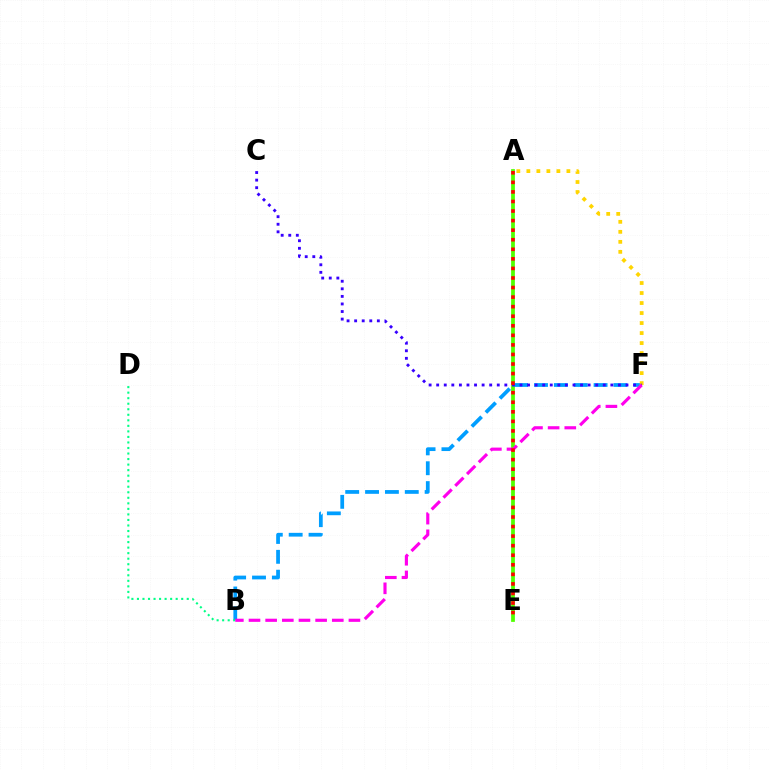{('A', 'E'): [{'color': '#4fff00', 'line_style': 'solid', 'thickness': 2.71}, {'color': '#ff0000', 'line_style': 'dotted', 'thickness': 2.6}], ('B', 'F'): [{'color': '#009eff', 'line_style': 'dashed', 'thickness': 2.7}, {'color': '#ff00ed', 'line_style': 'dashed', 'thickness': 2.26}], ('A', 'F'): [{'color': '#ffd500', 'line_style': 'dotted', 'thickness': 2.72}], ('B', 'D'): [{'color': '#00ff86', 'line_style': 'dotted', 'thickness': 1.5}], ('C', 'F'): [{'color': '#3700ff', 'line_style': 'dotted', 'thickness': 2.06}]}